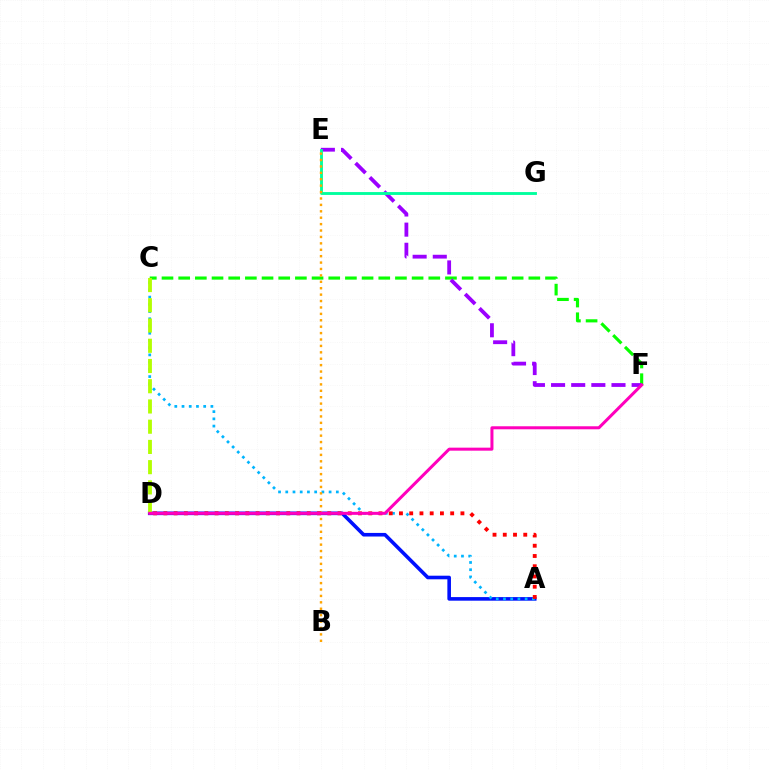{('C', 'F'): [{'color': '#08ff00', 'line_style': 'dashed', 'thickness': 2.27}], ('E', 'F'): [{'color': '#9b00ff', 'line_style': 'dashed', 'thickness': 2.74}], ('A', 'D'): [{'color': '#0010ff', 'line_style': 'solid', 'thickness': 2.59}, {'color': '#ff0000', 'line_style': 'dotted', 'thickness': 2.78}], ('E', 'G'): [{'color': '#00ff9d', 'line_style': 'solid', 'thickness': 2.06}], ('A', 'C'): [{'color': '#00b5ff', 'line_style': 'dotted', 'thickness': 1.96}], ('B', 'E'): [{'color': '#ffa500', 'line_style': 'dotted', 'thickness': 1.74}], ('C', 'D'): [{'color': '#b3ff00', 'line_style': 'dashed', 'thickness': 2.75}], ('D', 'F'): [{'color': '#ff00bd', 'line_style': 'solid', 'thickness': 2.17}]}